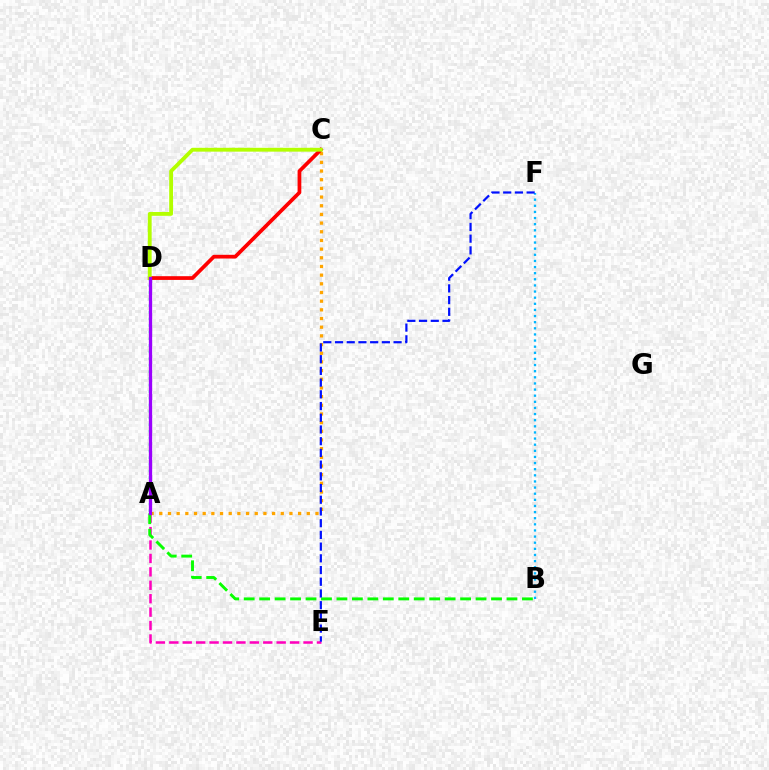{('A', 'D'): [{'color': '#00ff9d', 'line_style': 'dotted', 'thickness': 1.8}, {'color': '#9b00ff', 'line_style': 'solid', 'thickness': 2.37}], ('A', 'E'): [{'color': '#ff00bd', 'line_style': 'dashed', 'thickness': 1.82}], ('A', 'B'): [{'color': '#08ff00', 'line_style': 'dashed', 'thickness': 2.1}], ('A', 'C'): [{'color': '#ffa500', 'line_style': 'dotted', 'thickness': 2.36}], ('C', 'D'): [{'color': '#ff0000', 'line_style': 'solid', 'thickness': 2.69}, {'color': '#b3ff00', 'line_style': 'solid', 'thickness': 2.77}], ('B', 'F'): [{'color': '#00b5ff', 'line_style': 'dotted', 'thickness': 1.66}], ('E', 'F'): [{'color': '#0010ff', 'line_style': 'dashed', 'thickness': 1.59}]}